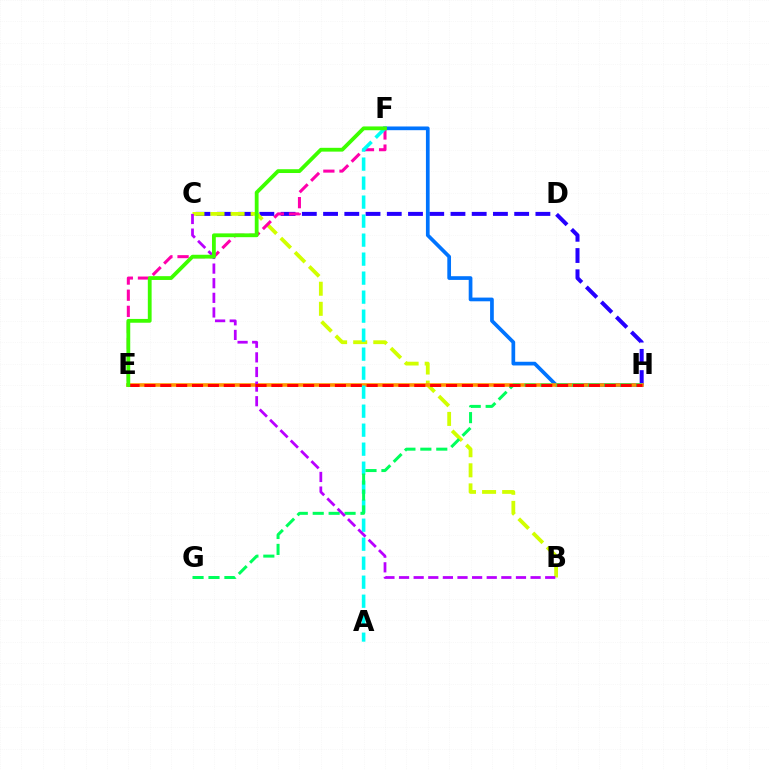{('C', 'H'): [{'color': '#2500ff', 'line_style': 'dashed', 'thickness': 2.88}], ('B', 'C'): [{'color': '#d1ff00', 'line_style': 'dashed', 'thickness': 2.73}, {'color': '#b900ff', 'line_style': 'dashed', 'thickness': 1.99}], ('F', 'H'): [{'color': '#0074ff', 'line_style': 'solid', 'thickness': 2.67}], ('E', 'F'): [{'color': '#ff00ac', 'line_style': 'dashed', 'thickness': 2.19}, {'color': '#3dff00', 'line_style': 'solid', 'thickness': 2.74}], ('E', 'H'): [{'color': '#ff9400', 'line_style': 'solid', 'thickness': 2.59}, {'color': '#ff0000', 'line_style': 'dashed', 'thickness': 2.16}], ('A', 'F'): [{'color': '#00fff6', 'line_style': 'dashed', 'thickness': 2.58}], ('G', 'H'): [{'color': '#00ff5c', 'line_style': 'dashed', 'thickness': 2.16}]}